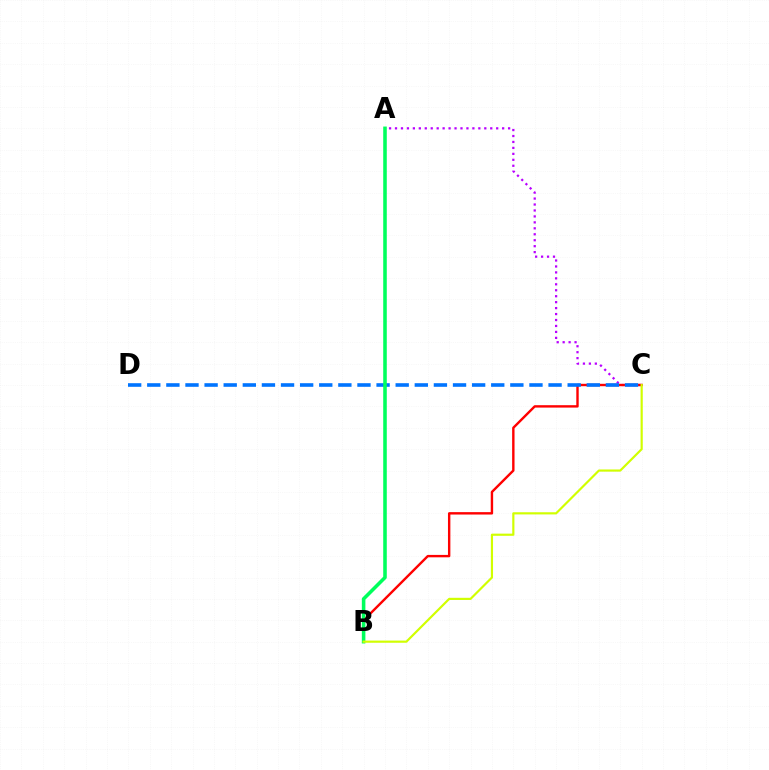{('A', 'C'): [{'color': '#b900ff', 'line_style': 'dotted', 'thickness': 1.62}], ('B', 'C'): [{'color': '#ff0000', 'line_style': 'solid', 'thickness': 1.73}, {'color': '#d1ff00', 'line_style': 'solid', 'thickness': 1.57}], ('C', 'D'): [{'color': '#0074ff', 'line_style': 'dashed', 'thickness': 2.6}], ('A', 'B'): [{'color': '#00ff5c', 'line_style': 'solid', 'thickness': 2.57}]}